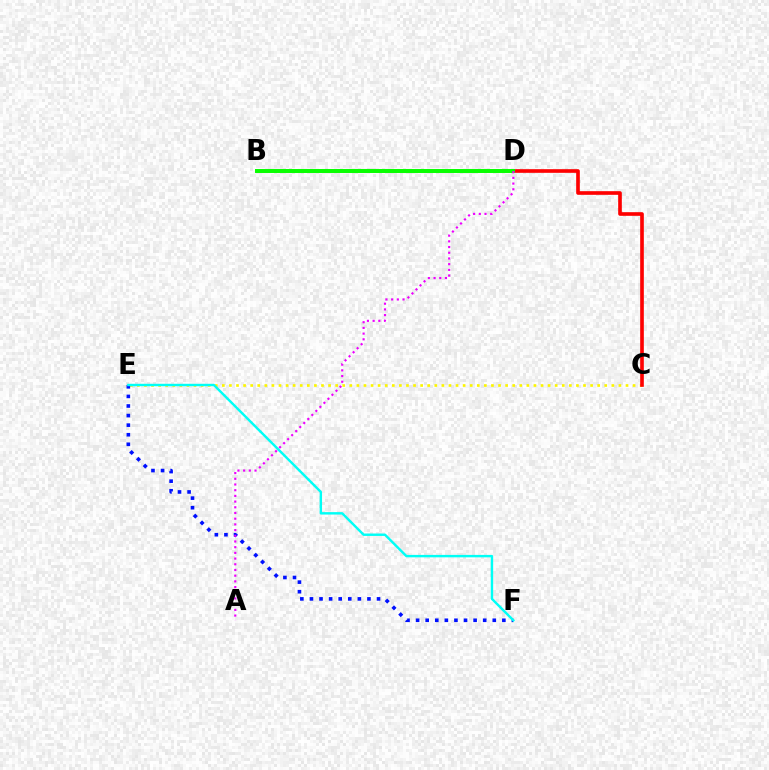{('C', 'E'): [{'color': '#fcf500', 'line_style': 'dotted', 'thickness': 1.92}], ('C', 'D'): [{'color': '#ff0000', 'line_style': 'solid', 'thickness': 2.63}], ('E', 'F'): [{'color': '#0010ff', 'line_style': 'dotted', 'thickness': 2.6}, {'color': '#00fff6', 'line_style': 'solid', 'thickness': 1.75}], ('B', 'D'): [{'color': '#08ff00', 'line_style': 'solid', 'thickness': 2.86}], ('A', 'D'): [{'color': '#ee00ff', 'line_style': 'dotted', 'thickness': 1.55}]}